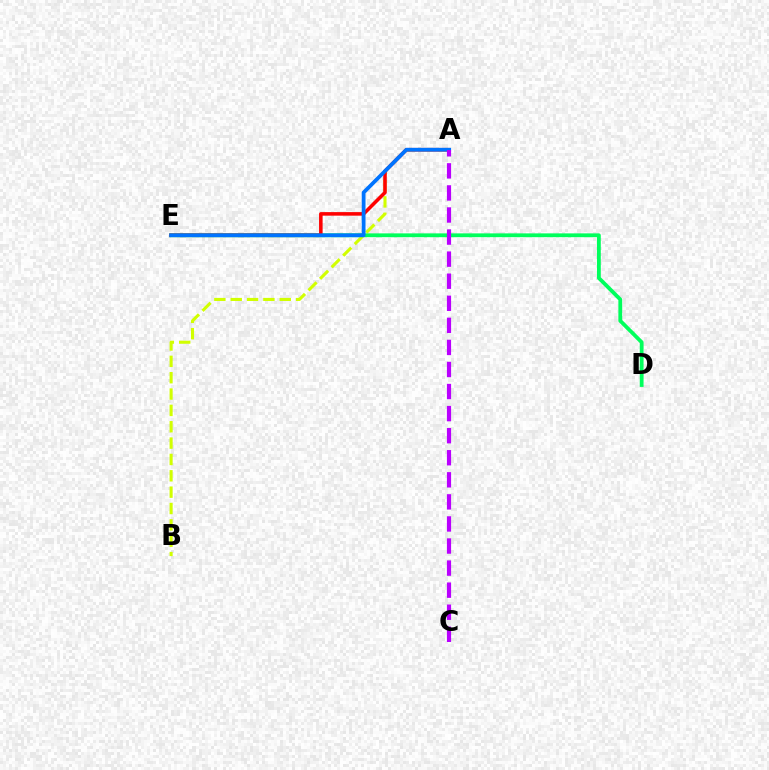{('A', 'B'): [{'color': '#d1ff00', 'line_style': 'dashed', 'thickness': 2.22}], ('D', 'E'): [{'color': '#00ff5c', 'line_style': 'solid', 'thickness': 2.74}], ('A', 'E'): [{'color': '#ff0000', 'line_style': 'solid', 'thickness': 2.56}, {'color': '#0074ff', 'line_style': 'solid', 'thickness': 2.73}], ('A', 'C'): [{'color': '#b900ff', 'line_style': 'dashed', 'thickness': 3.0}]}